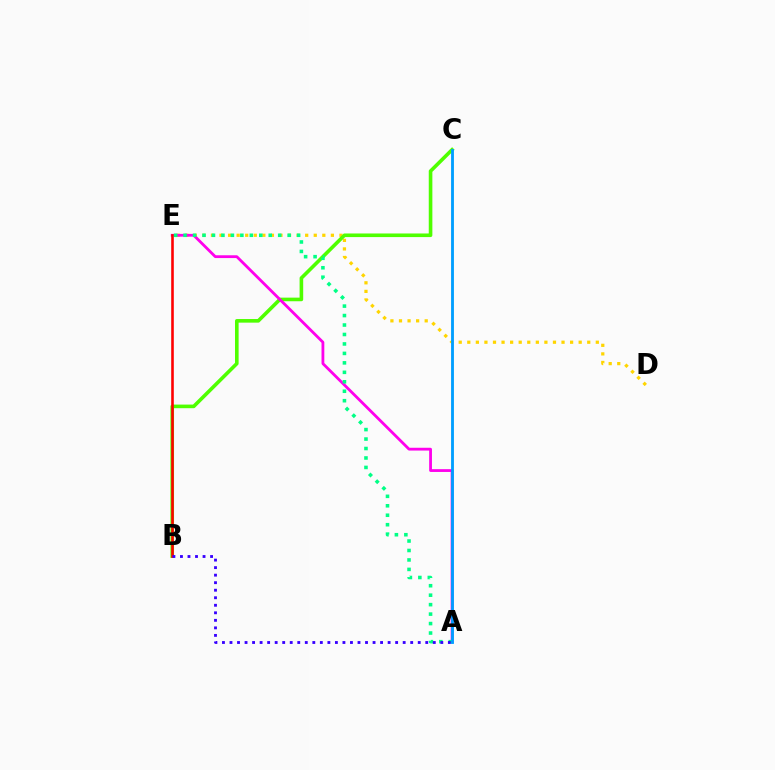{('D', 'E'): [{'color': '#ffd500', 'line_style': 'dotted', 'thickness': 2.33}], ('B', 'C'): [{'color': '#4fff00', 'line_style': 'solid', 'thickness': 2.6}], ('A', 'E'): [{'color': '#ff00ed', 'line_style': 'solid', 'thickness': 2.02}, {'color': '#00ff86', 'line_style': 'dotted', 'thickness': 2.57}], ('B', 'E'): [{'color': '#ff0000', 'line_style': 'solid', 'thickness': 1.87}], ('A', 'B'): [{'color': '#3700ff', 'line_style': 'dotted', 'thickness': 2.05}], ('A', 'C'): [{'color': '#009eff', 'line_style': 'solid', 'thickness': 2.05}]}